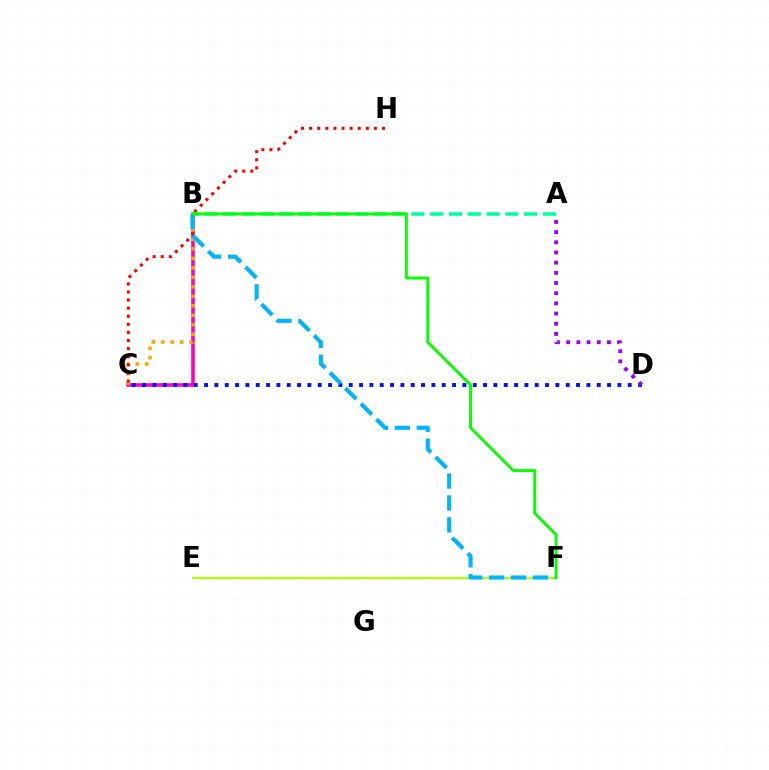{('B', 'C'): [{'color': '#ff00bd', 'line_style': 'solid', 'thickness': 2.59}, {'color': '#ffa500', 'line_style': 'dotted', 'thickness': 2.58}], ('E', 'F'): [{'color': '#b3ff00', 'line_style': 'solid', 'thickness': 1.6}], ('C', 'D'): [{'color': '#0010ff', 'line_style': 'dotted', 'thickness': 2.81}], ('A', 'D'): [{'color': '#9b00ff', 'line_style': 'dotted', 'thickness': 2.77}], ('C', 'H'): [{'color': '#ff0000', 'line_style': 'dotted', 'thickness': 2.2}], ('A', 'B'): [{'color': '#00ff9d', 'line_style': 'dashed', 'thickness': 2.55}], ('B', 'F'): [{'color': '#00b5ff', 'line_style': 'dashed', 'thickness': 2.97}, {'color': '#08ff00', 'line_style': 'solid', 'thickness': 2.11}]}